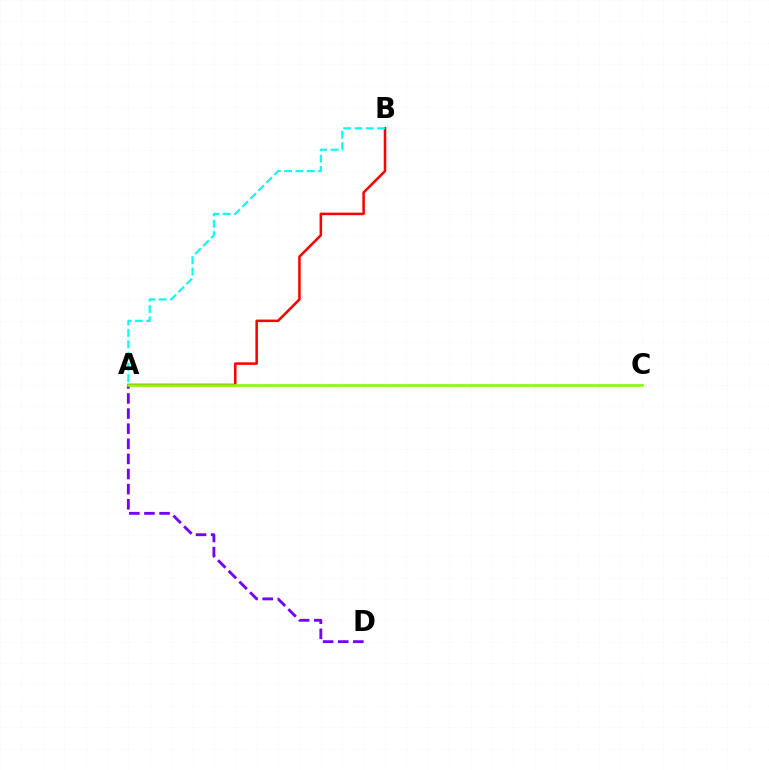{('A', 'D'): [{'color': '#7200ff', 'line_style': 'dashed', 'thickness': 2.05}], ('A', 'B'): [{'color': '#ff0000', 'line_style': 'solid', 'thickness': 1.82}, {'color': '#00fff6', 'line_style': 'dashed', 'thickness': 1.54}], ('A', 'C'): [{'color': '#84ff00', 'line_style': 'solid', 'thickness': 1.91}]}